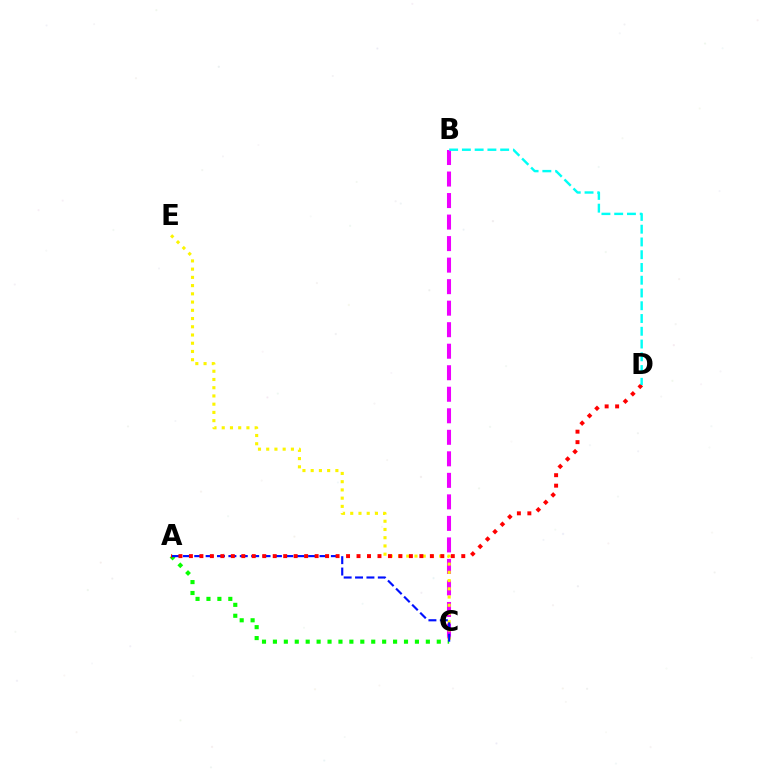{('B', 'C'): [{'color': '#ee00ff', 'line_style': 'dashed', 'thickness': 2.92}], ('A', 'C'): [{'color': '#08ff00', 'line_style': 'dotted', 'thickness': 2.97}, {'color': '#0010ff', 'line_style': 'dashed', 'thickness': 1.55}], ('C', 'E'): [{'color': '#fcf500', 'line_style': 'dotted', 'thickness': 2.24}], ('A', 'D'): [{'color': '#ff0000', 'line_style': 'dotted', 'thickness': 2.85}], ('B', 'D'): [{'color': '#00fff6', 'line_style': 'dashed', 'thickness': 1.73}]}